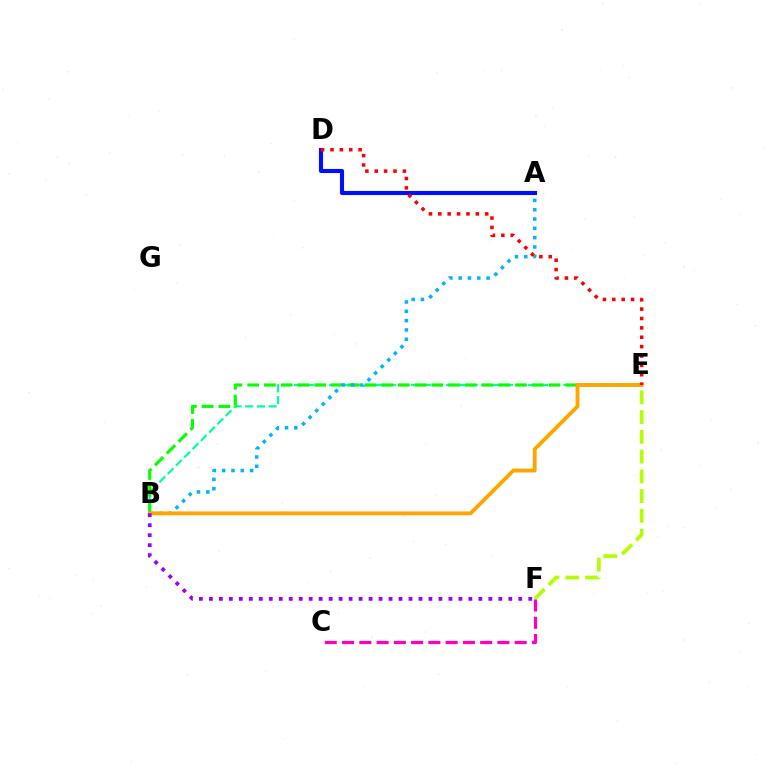{('B', 'E'): [{'color': '#00ff9d', 'line_style': 'dashed', 'thickness': 1.59}, {'color': '#08ff00', 'line_style': 'dashed', 'thickness': 2.27}, {'color': '#ffa500', 'line_style': 'solid', 'thickness': 2.77}], ('A', 'B'): [{'color': '#00b5ff', 'line_style': 'dotted', 'thickness': 2.53}], ('A', 'D'): [{'color': '#0010ff', 'line_style': 'solid', 'thickness': 2.96}], ('E', 'F'): [{'color': '#b3ff00', 'line_style': 'dashed', 'thickness': 2.68}], ('C', 'F'): [{'color': '#ff00bd', 'line_style': 'dashed', 'thickness': 2.35}], ('B', 'F'): [{'color': '#9b00ff', 'line_style': 'dotted', 'thickness': 2.71}], ('D', 'E'): [{'color': '#ff0000', 'line_style': 'dotted', 'thickness': 2.55}]}